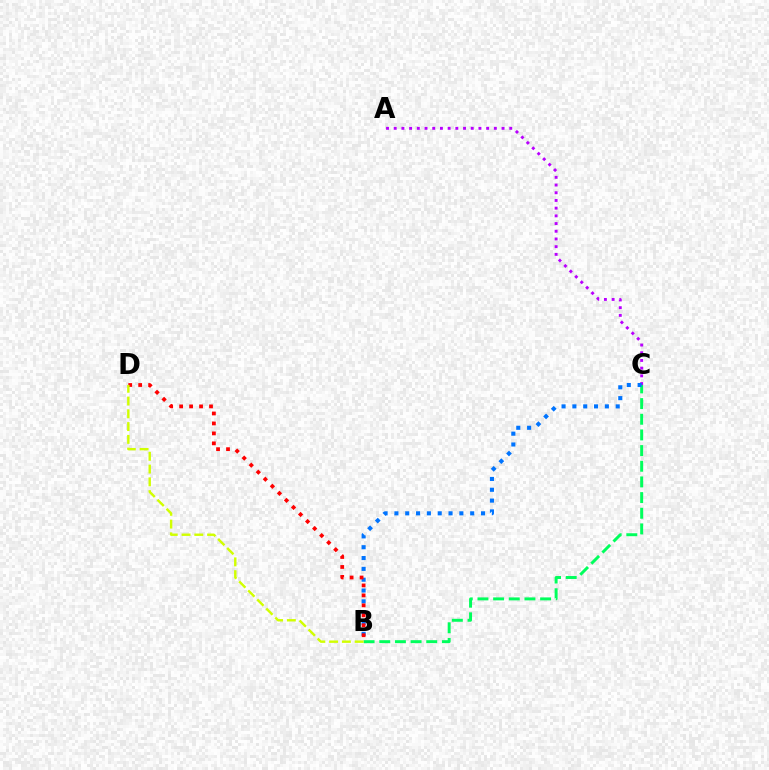{('A', 'C'): [{'color': '#b900ff', 'line_style': 'dotted', 'thickness': 2.09}], ('B', 'C'): [{'color': '#00ff5c', 'line_style': 'dashed', 'thickness': 2.13}, {'color': '#0074ff', 'line_style': 'dotted', 'thickness': 2.94}], ('B', 'D'): [{'color': '#ff0000', 'line_style': 'dotted', 'thickness': 2.71}, {'color': '#d1ff00', 'line_style': 'dashed', 'thickness': 1.74}]}